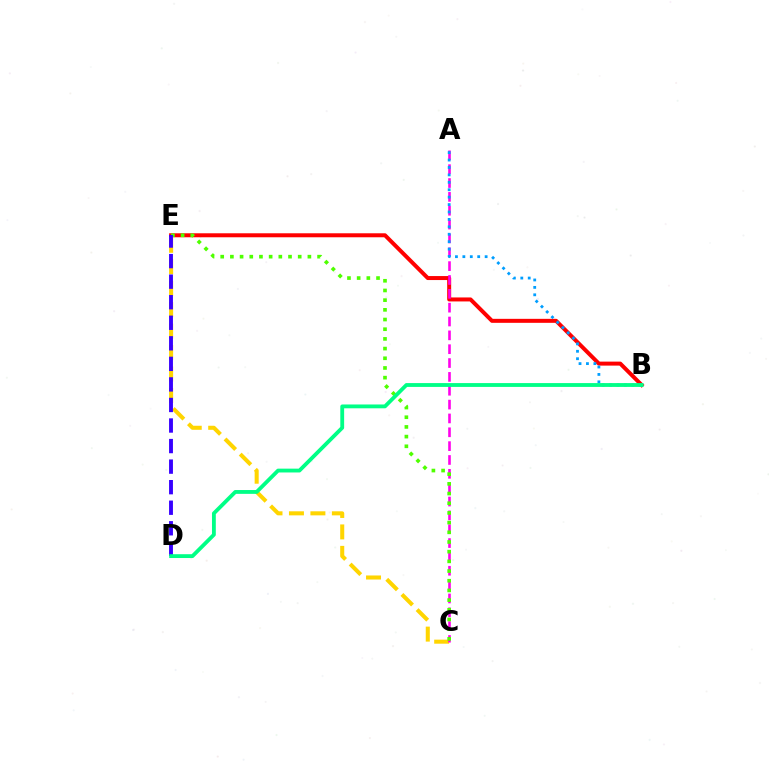{('B', 'E'): [{'color': '#ff0000', 'line_style': 'solid', 'thickness': 2.87}], ('C', 'E'): [{'color': '#ffd500', 'line_style': 'dashed', 'thickness': 2.91}, {'color': '#4fff00', 'line_style': 'dotted', 'thickness': 2.63}], ('A', 'C'): [{'color': '#ff00ed', 'line_style': 'dashed', 'thickness': 1.88}], ('A', 'B'): [{'color': '#009eff', 'line_style': 'dotted', 'thickness': 2.02}], ('D', 'E'): [{'color': '#3700ff', 'line_style': 'dashed', 'thickness': 2.79}], ('B', 'D'): [{'color': '#00ff86', 'line_style': 'solid', 'thickness': 2.75}]}